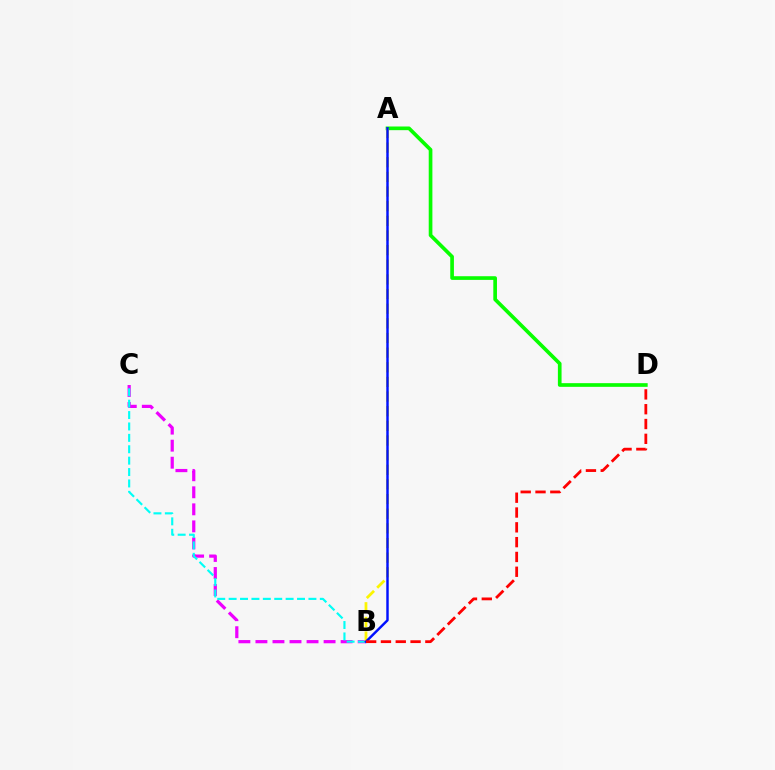{('B', 'C'): [{'color': '#ee00ff', 'line_style': 'dashed', 'thickness': 2.31}, {'color': '#00fff6', 'line_style': 'dashed', 'thickness': 1.55}], ('A', 'D'): [{'color': '#08ff00', 'line_style': 'solid', 'thickness': 2.64}], ('A', 'B'): [{'color': '#fcf500', 'line_style': 'dashed', 'thickness': 1.99}, {'color': '#0010ff', 'line_style': 'solid', 'thickness': 1.76}], ('B', 'D'): [{'color': '#ff0000', 'line_style': 'dashed', 'thickness': 2.01}]}